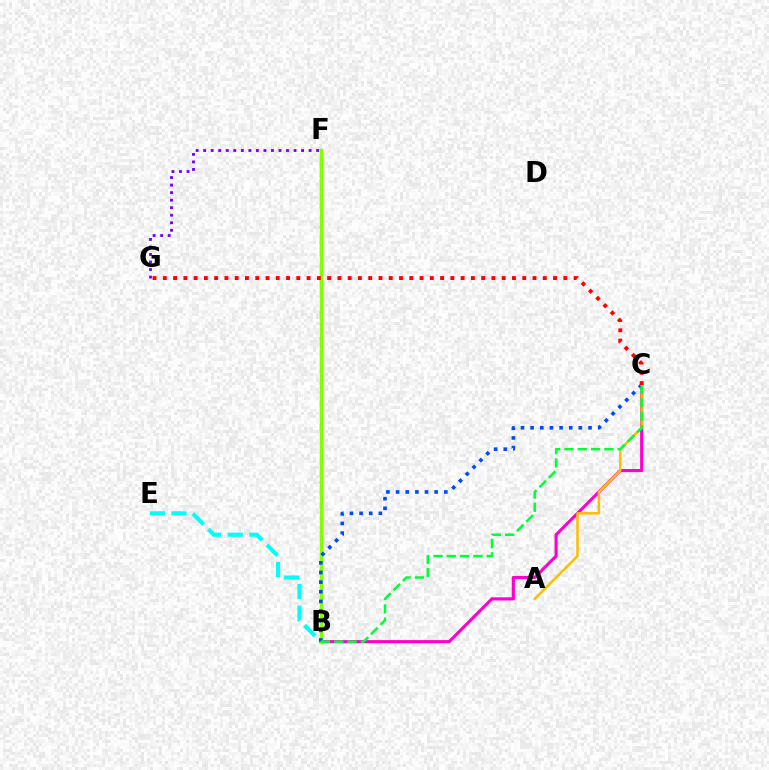{('B', 'C'): [{'color': '#ff00cf', 'line_style': 'solid', 'thickness': 2.26}, {'color': '#004bff', 'line_style': 'dotted', 'thickness': 2.62}, {'color': '#00ff39', 'line_style': 'dashed', 'thickness': 1.81}], ('F', 'G'): [{'color': '#7200ff', 'line_style': 'dotted', 'thickness': 2.05}], ('A', 'C'): [{'color': '#ffbd00', 'line_style': 'solid', 'thickness': 1.81}], ('B', 'E'): [{'color': '#00fff6', 'line_style': 'dashed', 'thickness': 2.95}], ('B', 'F'): [{'color': '#84ff00', 'line_style': 'solid', 'thickness': 2.5}], ('C', 'G'): [{'color': '#ff0000', 'line_style': 'dotted', 'thickness': 2.79}]}